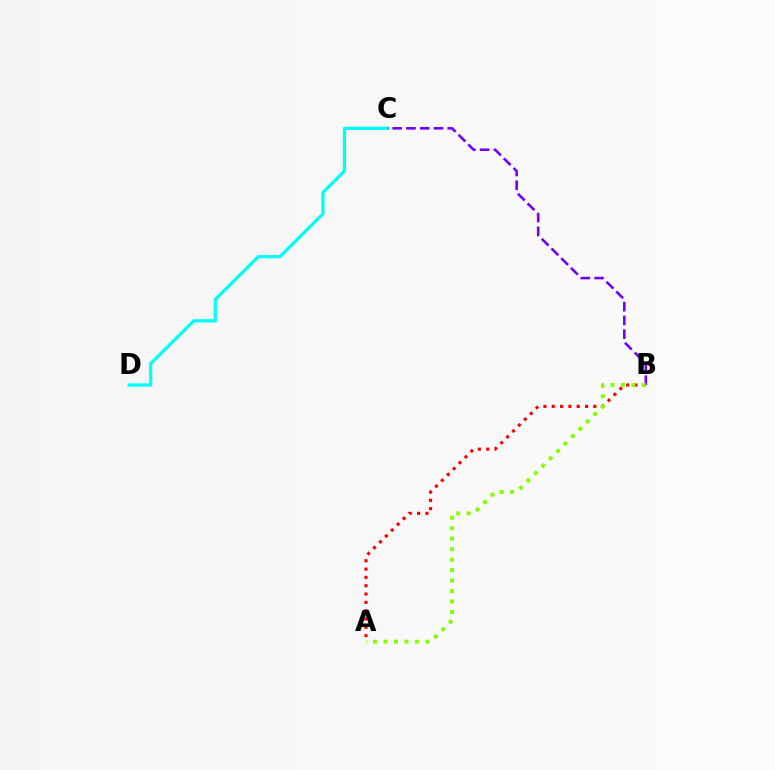{('C', 'D'): [{'color': '#00fff6', 'line_style': 'solid', 'thickness': 2.35}], ('A', 'B'): [{'color': '#ff0000', 'line_style': 'dotted', 'thickness': 2.26}, {'color': '#84ff00', 'line_style': 'dotted', 'thickness': 2.84}], ('B', 'C'): [{'color': '#7200ff', 'line_style': 'dashed', 'thickness': 1.87}]}